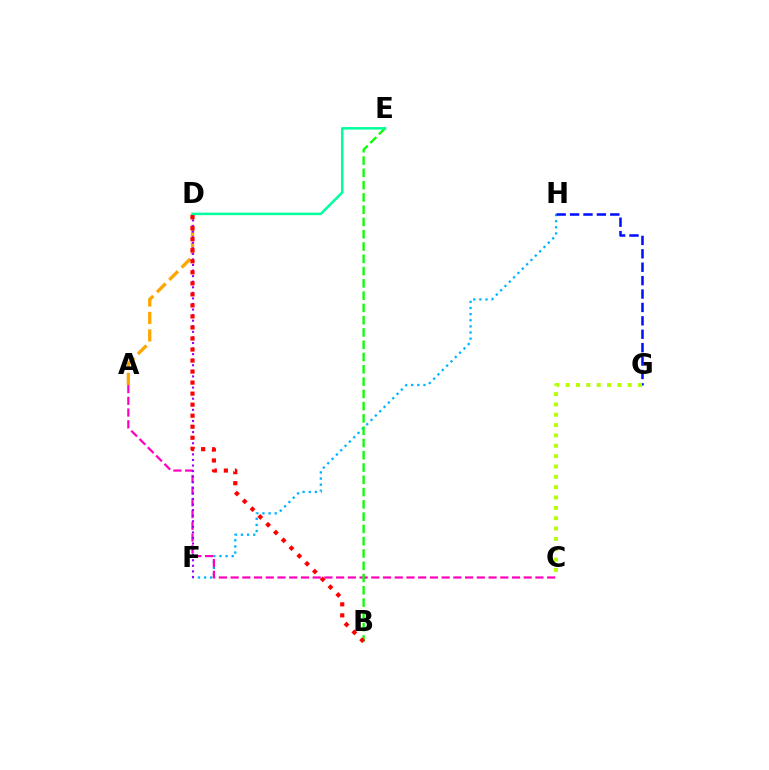{('F', 'H'): [{'color': '#00b5ff', 'line_style': 'dotted', 'thickness': 1.66}], ('G', 'H'): [{'color': '#0010ff', 'line_style': 'dashed', 'thickness': 1.82}], ('A', 'C'): [{'color': '#ff00bd', 'line_style': 'dashed', 'thickness': 1.59}], ('A', 'D'): [{'color': '#ffa500', 'line_style': 'dashed', 'thickness': 2.37}], ('B', 'E'): [{'color': '#08ff00', 'line_style': 'dashed', 'thickness': 1.67}], ('D', 'F'): [{'color': '#9b00ff', 'line_style': 'dotted', 'thickness': 1.51}], ('D', 'E'): [{'color': '#00ff9d', 'line_style': 'solid', 'thickness': 1.82}], ('C', 'G'): [{'color': '#b3ff00', 'line_style': 'dotted', 'thickness': 2.81}], ('B', 'D'): [{'color': '#ff0000', 'line_style': 'dotted', 'thickness': 3.0}]}